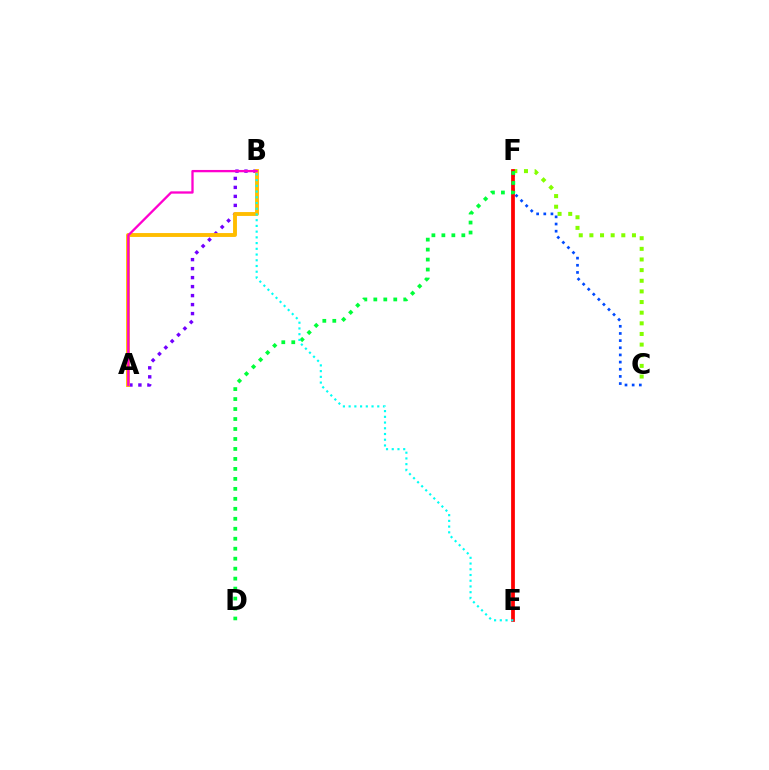{('A', 'B'): [{'color': '#7200ff', 'line_style': 'dotted', 'thickness': 2.44}, {'color': '#ffbd00', 'line_style': 'solid', 'thickness': 2.8}, {'color': '#ff00cf', 'line_style': 'solid', 'thickness': 1.66}], ('C', 'F'): [{'color': '#84ff00', 'line_style': 'dotted', 'thickness': 2.89}, {'color': '#004bff', 'line_style': 'dotted', 'thickness': 1.94}], ('E', 'F'): [{'color': '#ff0000', 'line_style': 'solid', 'thickness': 2.7}], ('D', 'F'): [{'color': '#00ff39', 'line_style': 'dotted', 'thickness': 2.71}], ('B', 'E'): [{'color': '#00fff6', 'line_style': 'dotted', 'thickness': 1.56}]}